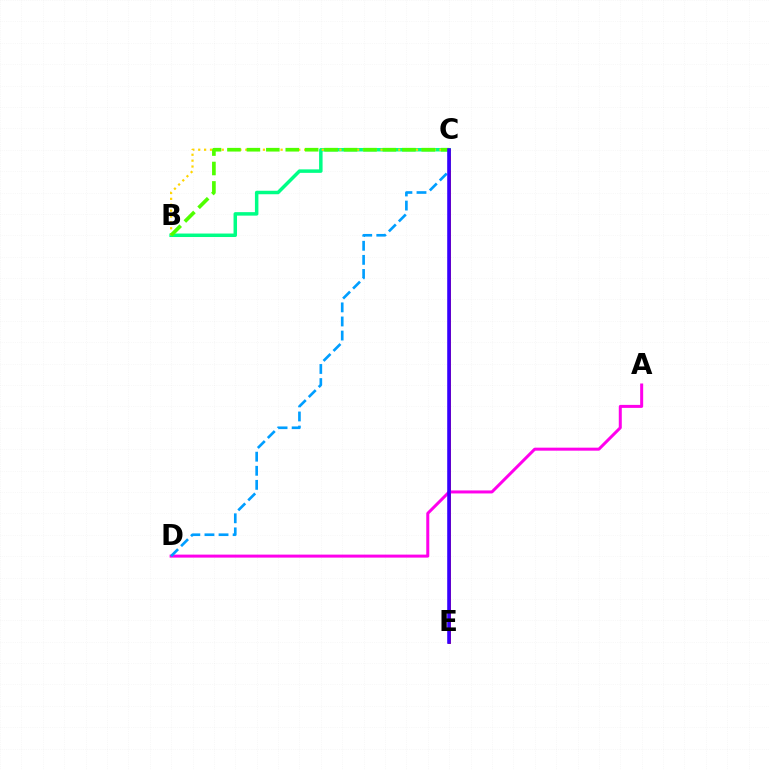{('B', 'C'): [{'color': '#00ff86', 'line_style': 'solid', 'thickness': 2.51}, {'color': '#ffd500', 'line_style': 'dotted', 'thickness': 1.6}, {'color': '#4fff00', 'line_style': 'dashed', 'thickness': 2.64}], ('C', 'E'): [{'color': '#ff0000', 'line_style': 'solid', 'thickness': 2.06}, {'color': '#3700ff', 'line_style': 'solid', 'thickness': 2.58}], ('A', 'D'): [{'color': '#ff00ed', 'line_style': 'solid', 'thickness': 2.16}], ('C', 'D'): [{'color': '#009eff', 'line_style': 'dashed', 'thickness': 1.91}]}